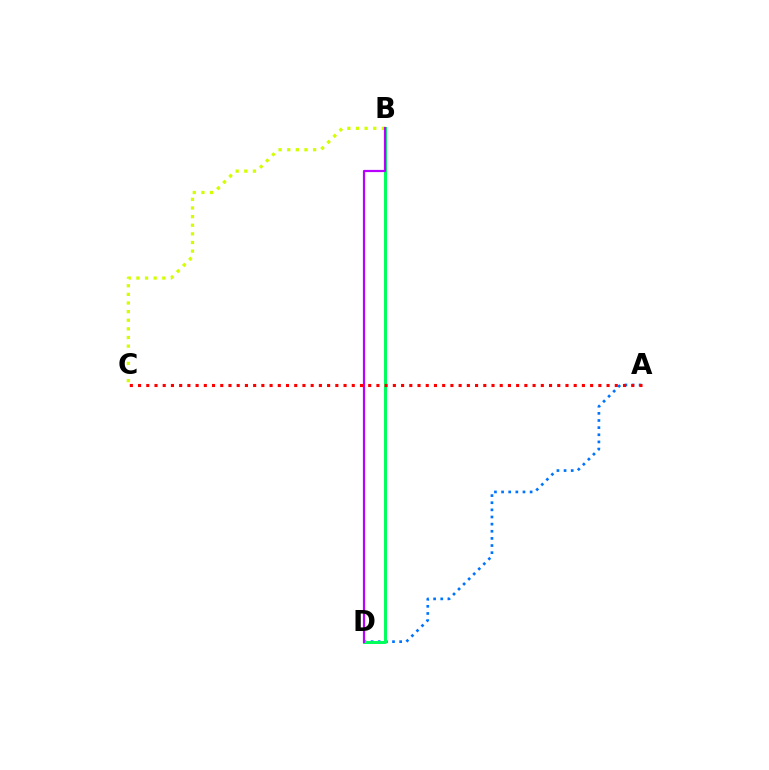{('A', 'D'): [{'color': '#0074ff', 'line_style': 'dotted', 'thickness': 1.94}], ('B', 'C'): [{'color': '#d1ff00', 'line_style': 'dotted', 'thickness': 2.34}], ('B', 'D'): [{'color': '#00ff5c', 'line_style': 'solid', 'thickness': 2.15}, {'color': '#b900ff', 'line_style': 'solid', 'thickness': 1.59}], ('A', 'C'): [{'color': '#ff0000', 'line_style': 'dotted', 'thickness': 2.23}]}